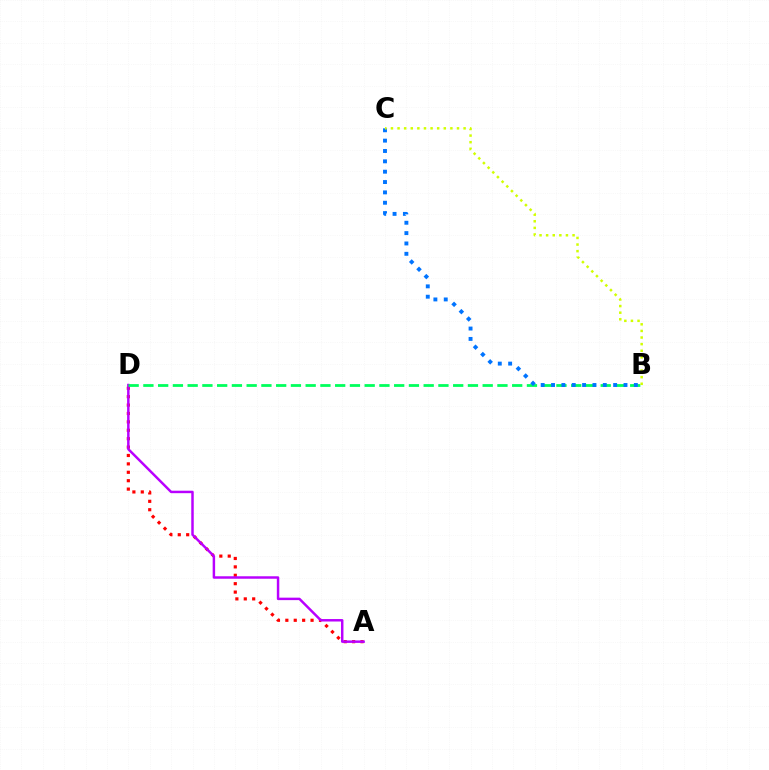{('A', 'D'): [{'color': '#ff0000', 'line_style': 'dotted', 'thickness': 2.28}, {'color': '#b900ff', 'line_style': 'solid', 'thickness': 1.78}], ('B', 'D'): [{'color': '#00ff5c', 'line_style': 'dashed', 'thickness': 2.0}], ('B', 'C'): [{'color': '#0074ff', 'line_style': 'dotted', 'thickness': 2.81}, {'color': '#d1ff00', 'line_style': 'dotted', 'thickness': 1.79}]}